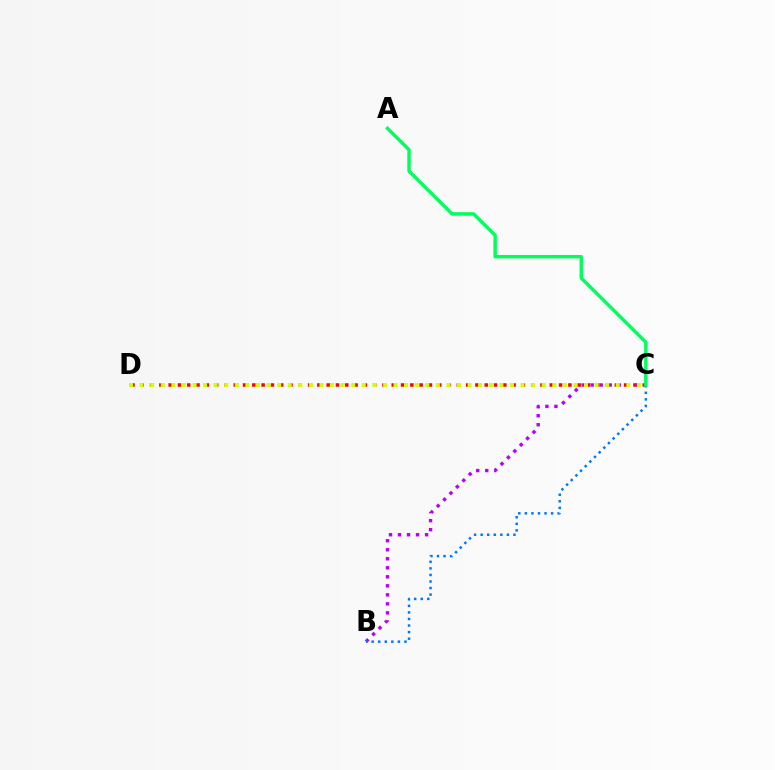{('C', 'D'): [{'color': '#ff0000', 'line_style': 'dotted', 'thickness': 2.53}, {'color': '#d1ff00', 'line_style': 'dotted', 'thickness': 2.88}], ('B', 'C'): [{'color': '#b900ff', 'line_style': 'dotted', 'thickness': 2.45}, {'color': '#0074ff', 'line_style': 'dotted', 'thickness': 1.78}], ('A', 'C'): [{'color': '#00ff5c', 'line_style': 'solid', 'thickness': 2.47}]}